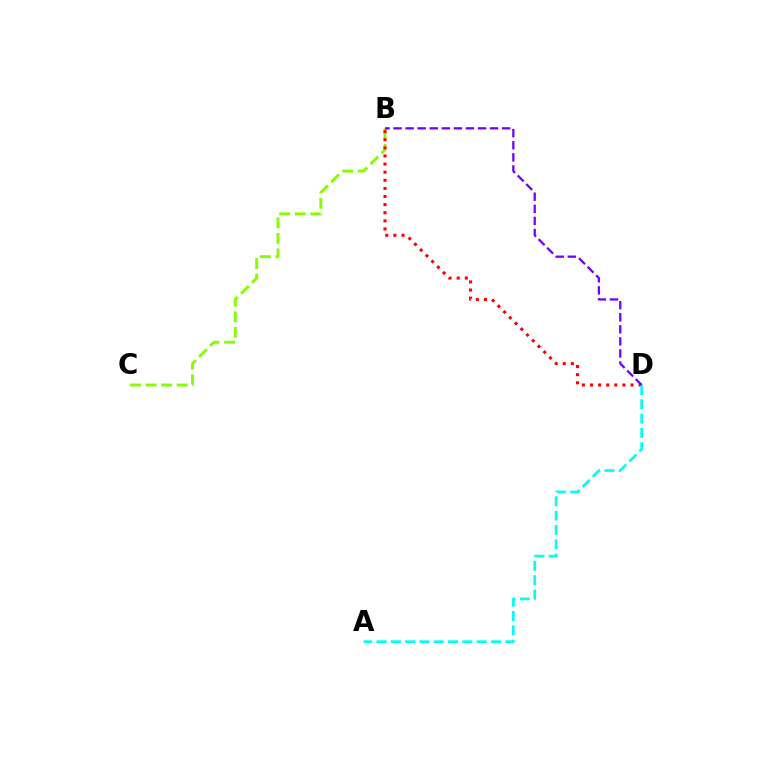{('B', 'C'): [{'color': '#84ff00', 'line_style': 'dashed', 'thickness': 2.11}], ('B', 'D'): [{'color': '#ff0000', 'line_style': 'dotted', 'thickness': 2.2}, {'color': '#7200ff', 'line_style': 'dashed', 'thickness': 1.64}], ('A', 'D'): [{'color': '#00fff6', 'line_style': 'dashed', 'thickness': 1.94}]}